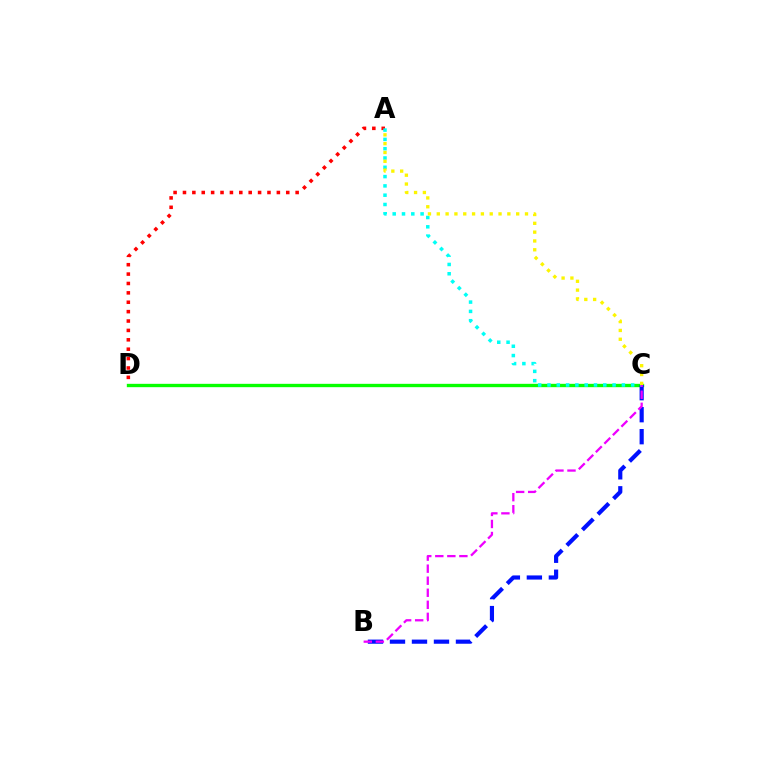{('A', 'D'): [{'color': '#ff0000', 'line_style': 'dotted', 'thickness': 2.55}], ('C', 'D'): [{'color': '#08ff00', 'line_style': 'solid', 'thickness': 2.42}], ('B', 'C'): [{'color': '#0010ff', 'line_style': 'dashed', 'thickness': 2.99}, {'color': '#ee00ff', 'line_style': 'dashed', 'thickness': 1.64}], ('A', 'C'): [{'color': '#00fff6', 'line_style': 'dotted', 'thickness': 2.53}, {'color': '#fcf500', 'line_style': 'dotted', 'thickness': 2.4}]}